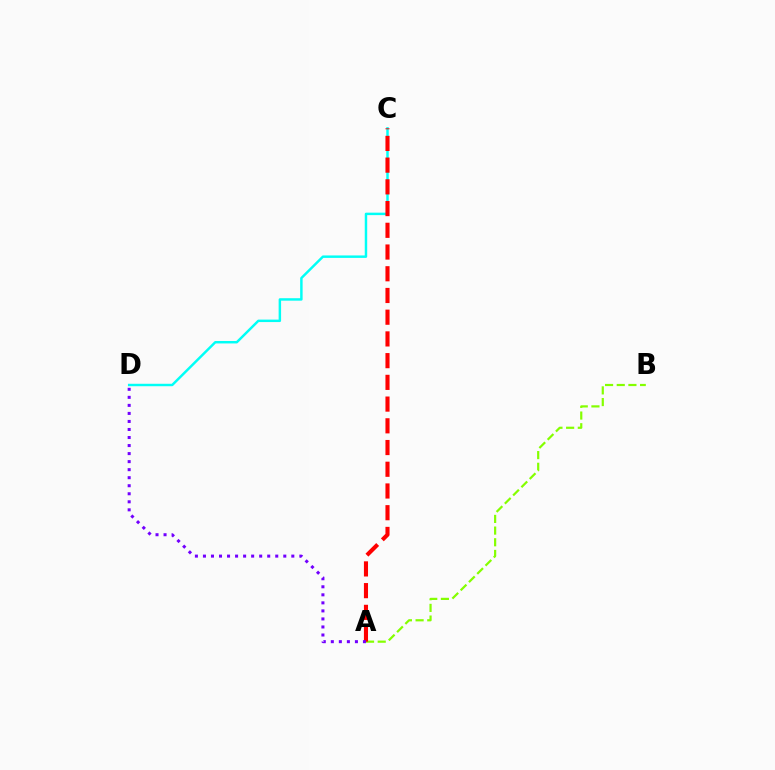{('A', 'B'): [{'color': '#84ff00', 'line_style': 'dashed', 'thickness': 1.59}], ('C', 'D'): [{'color': '#00fff6', 'line_style': 'solid', 'thickness': 1.77}], ('A', 'C'): [{'color': '#ff0000', 'line_style': 'dashed', 'thickness': 2.95}], ('A', 'D'): [{'color': '#7200ff', 'line_style': 'dotted', 'thickness': 2.18}]}